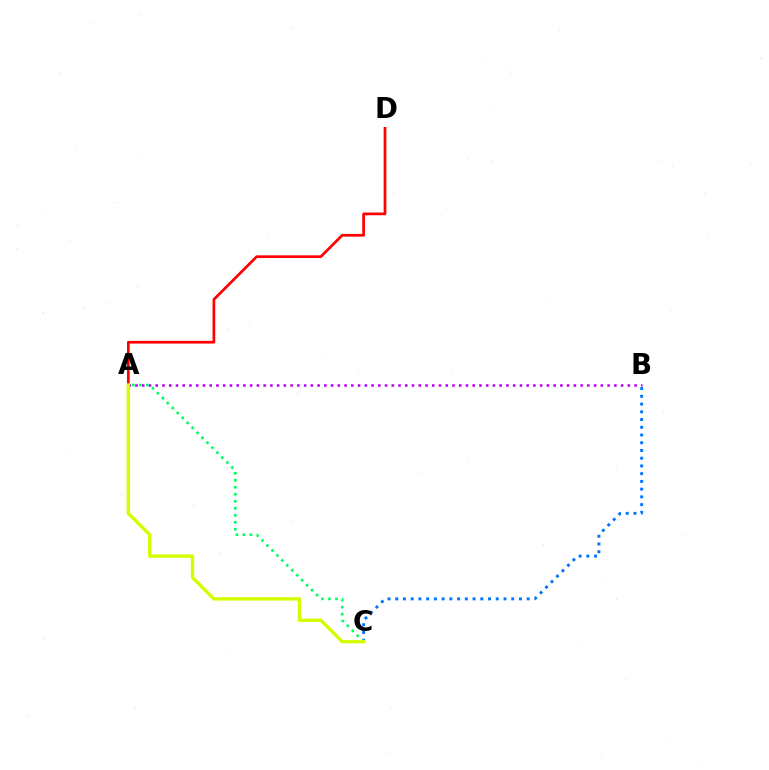{('B', 'C'): [{'color': '#0074ff', 'line_style': 'dotted', 'thickness': 2.1}], ('A', 'D'): [{'color': '#ff0000', 'line_style': 'solid', 'thickness': 1.95}], ('A', 'B'): [{'color': '#b900ff', 'line_style': 'dotted', 'thickness': 1.83}], ('A', 'C'): [{'color': '#00ff5c', 'line_style': 'dotted', 'thickness': 1.9}, {'color': '#d1ff00', 'line_style': 'solid', 'thickness': 2.44}]}